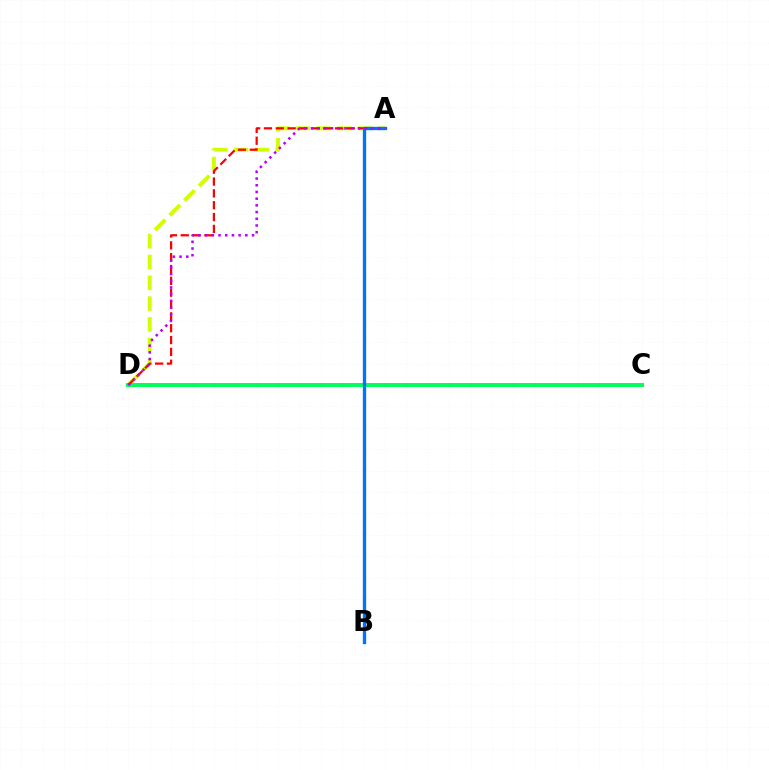{('A', 'D'): [{'color': '#d1ff00', 'line_style': 'dashed', 'thickness': 2.82}, {'color': '#ff0000', 'line_style': 'dashed', 'thickness': 1.61}, {'color': '#b900ff', 'line_style': 'dotted', 'thickness': 1.82}], ('C', 'D'): [{'color': '#00ff5c', 'line_style': 'solid', 'thickness': 2.86}], ('A', 'B'): [{'color': '#0074ff', 'line_style': 'solid', 'thickness': 2.41}]}